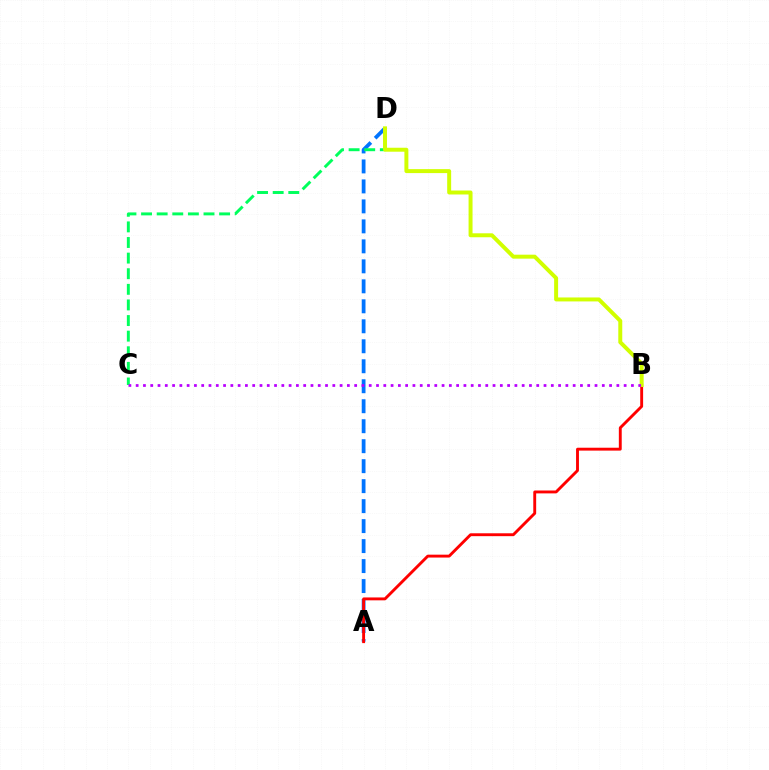{('A', 'D'): [{'color': '#0074ff', 'line_style': 'dashed', 'thickness': 2.71}], ('A', 'B'): [{'color': '#ff0000', 'line_style': 'solid', 'thickness': 2.08}], ('C', 'D'): [{'color': '#00ff5c', 'line_style': 'dashed', 'thickness': 2.12}], ('B', 'D'): [{'color': '#d1ff00', 'line_style': 'solid', 'thickness': 2.85}], ('B', 'C'): [{'color': '#b900ff', 'line_style': 'dotted', 'thickness': 1.98}]}